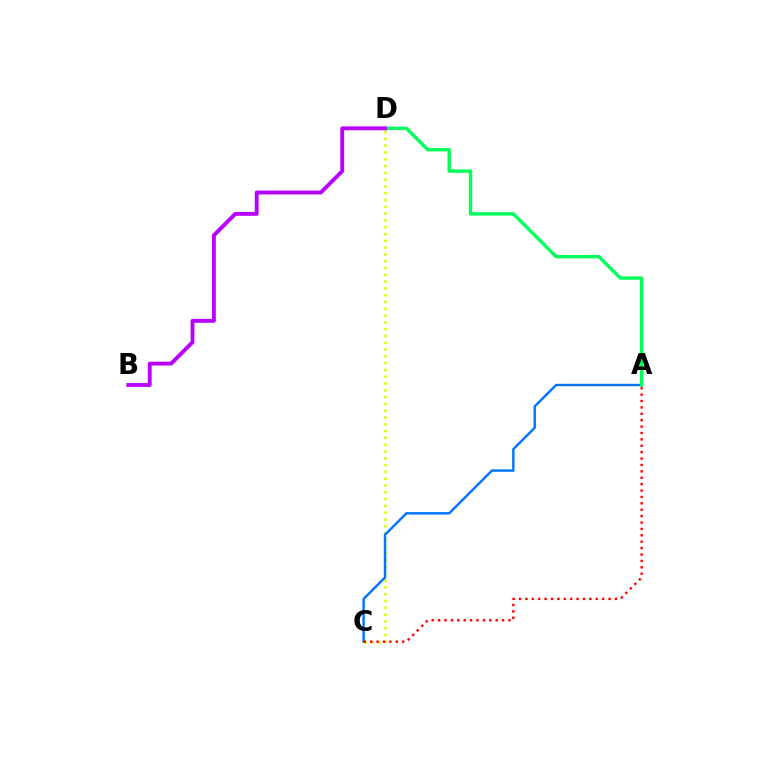{('C', 'D'): [{'color': '#d1ff00', 'line_style': 'dotted', 'thickness': 1.85}], ('A', 'C'): [{'color': '#0074ff', 'line_style': 'solid', 'thickness': 1.73}, {'color': '#ff0000', 'line_style': 'dotted', 'thickness': 1.74}], ('A', 'D'): [{'color': '#00ff5c', 'line_style': 'solid', 'thickness': 2.46}], ('B', 'D'): [{'color': '#b900ff', 'line_style': 'solid', 'thickness': 2.79}]}